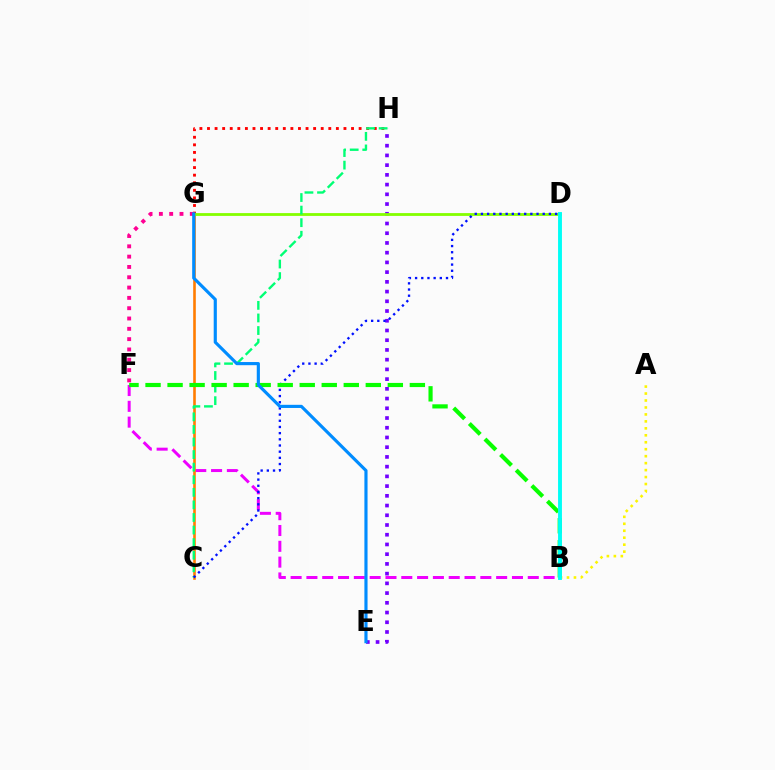{('E', 'H'): [{'color': '#7200ff', 'line_style': 'dotted', 'thickness': 2.64}], ('G', 'H'): [{'color': '#ff0000', 'line_style': 'dotted', 'thickness': 2.06}], ('B', 'F'): [{'color': '#ee00ff', 'line_style': 'dashed', 'thickness': 2.15}, {'color': '#08ff00', 'line_style': 'dashed', 'thickness': 2.99}], ('C', 'G'): [{'color': '#ff7c00', 'line_style': 'solid', 'thickness': 1.88}], ('A', 'B'): [{'color': '#fcf500', 'line_style': 'dotted', 'thickness': 1.89}], ('D', 'G'): [{'color': '#84ff00', 'line_style': 'solid', 'thickness': 2.03}], ('C', 'H'): [{'color': '#00ff74', 'line_style': 'dashed', 'thickness': 1.71}], ('C', 'D'): [{'color': '#0010ff', 'line_style': 'dotted', 'thickness': 1.68}], ('F', 'G'): [{'color': '#ff0094', 'line_style': 'dotted', 'thickness': 2.8}], ('E', 'G'): [{'color': '#008cff', 'line_style': 'solid', 'thickness': 2.27}], ('B', 'D'): [{'color': '#00fff6', 'line_style': 'solid', 'thickness': 2.79}]}